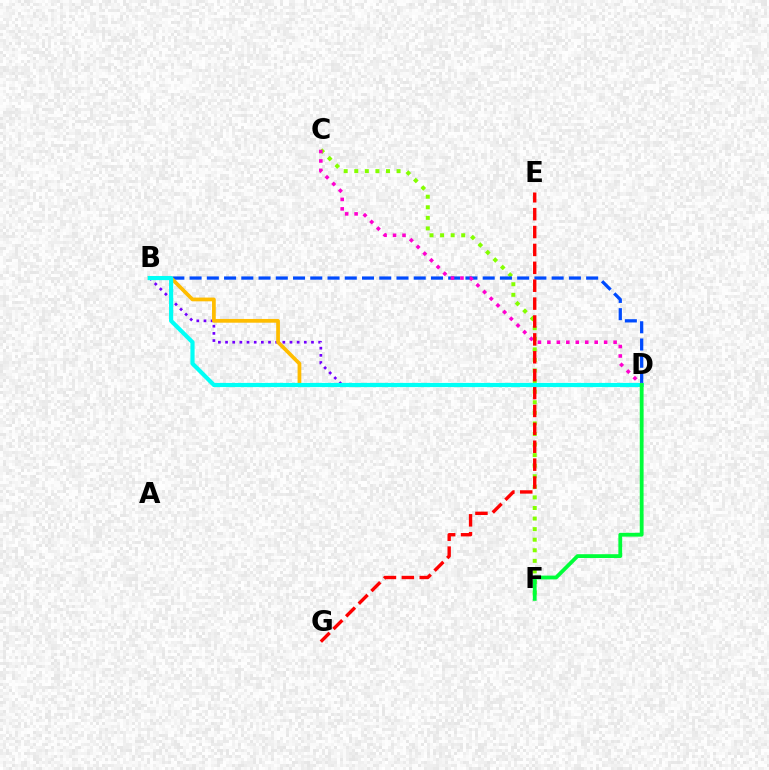{('C', 'F'): [{'color': '#84ff00', 'line_style': 'dotted', 'thickness': 2.87}], ('B', 'D'): [{'color': '#004bff', 'line_style': 'dashed', 'thickness': 2.34}, {'color': '#7200ff', 'line_style': 'dotted', 'thickness': 1.95}, {'color': '#ffbd00', 'line_style': 'solid', 'thickness': 2.69}, {'color': '#00fff6', 'line_style': 'solid', 'thickness': 3.0}], ('C', 'D'): [{'color': '#ff00cf', 'line_style': 'dotted', 'thickness': 2.57}], ('E', 'G'): [{'color': '#ff0000', 'line_style': 'dashed', 'thickness': 2.43}], ('D', 'F'): [{'color': '#00ff39', 'line_style': 'solid', 'thickness': 2.74}]}